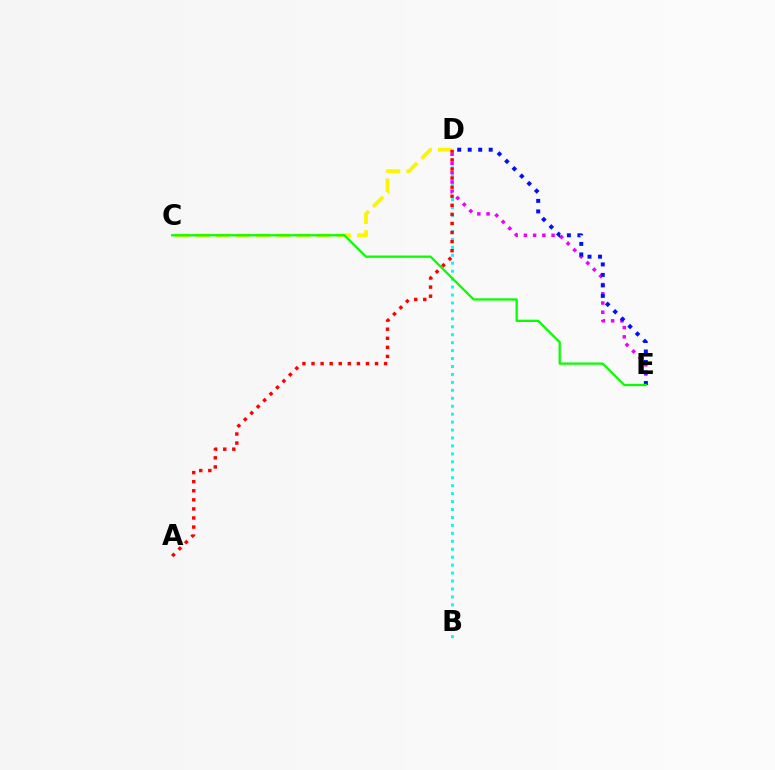{('B', 'D'): [{'color': '#00fff6', 'line_style': 'dotted', 'thickness': 2.16}], ('C', 'D'): [{'color': '#fcf500', 'line_style': 'dashed', 'thickness': 2.74}], ('D', 'E'): [{'color': '#ee00ff', 'line_style': 'dotted', 'thickness': 2.51}, {'color': '#0010ff', 'line_style': 'dotted', 'thickness': 2.85}], ('C', 'E'): [{'color': '#08ff00', 'line_style': 'solid', 'thickness': 1.65}], ('A', 'D'): [{'color': '#ff0000', 'line_style': 'dotted', 'thickness': 2.47}]}